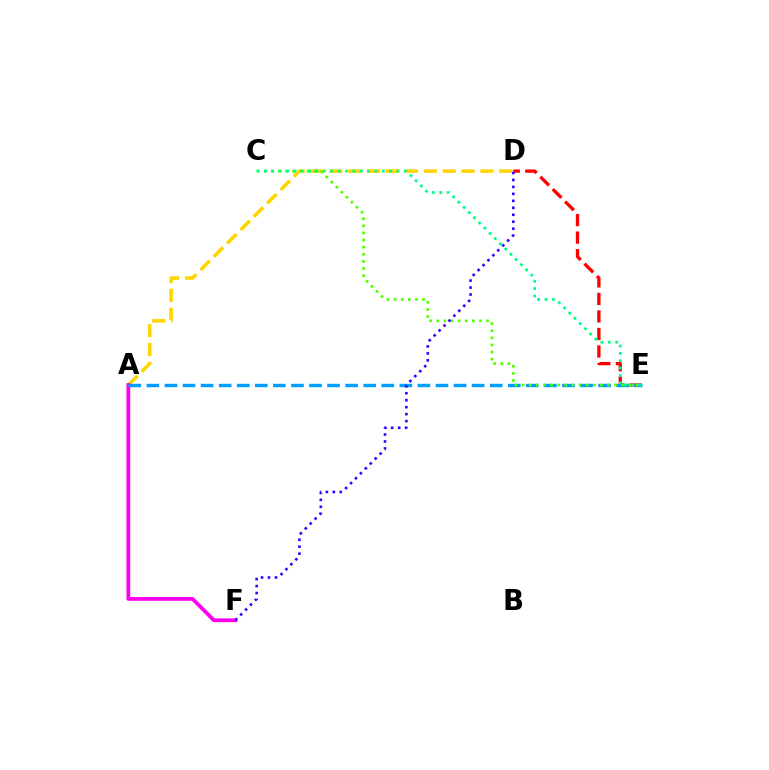{('A', 'D'): [{'color': '#ffd500', 'line_style': 'dashed', 'thickness': 2.56}], ('D', 'E'): [{'color': '#ff0000', 'line_style': 'dashed', 'thickness': 2.38}], ('A', 'F'): [{'color': '#ff00ed', 'line_style': 'solid', 'thickness': 2.71}], ('A', 'E'): [{'color': '#009eff', 'line_style': 'dashed', 'thickness': 2.45}], ('C', 'E'): [{'color': '#4fff00', 'line_style': 'dotted', 'thickness': 1.93}, {'color': '#00ff86', 'line_style': 'dotted', 'thickness': 2.0}], ('D', 'F'): [{'color': '#3700ff', 'line_style': 'dotted', 'thickness': 1.89}]}